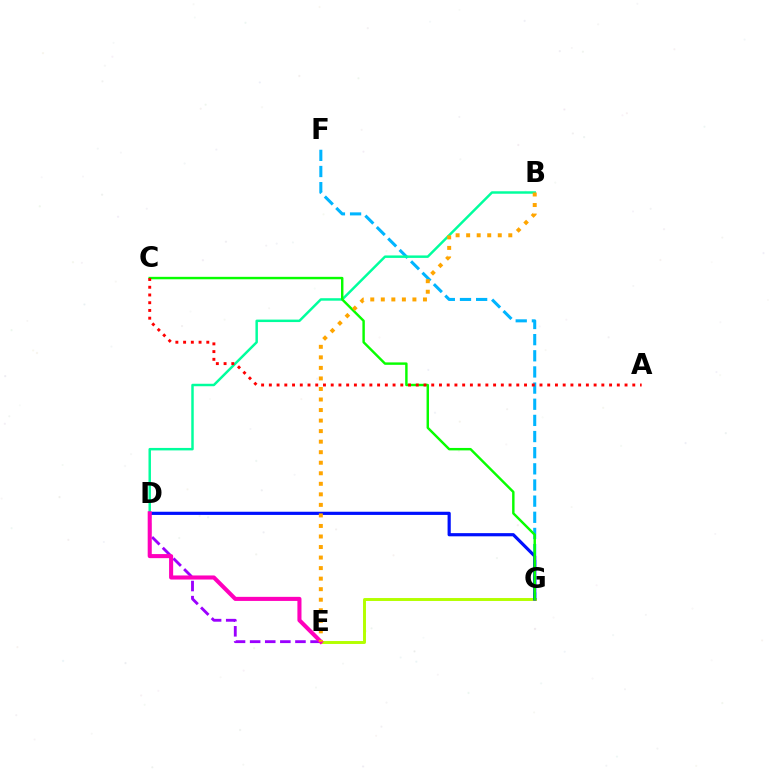{('D', 'E'): [{'color': '#9b00ff', 'line_style': 'dashed', 'thickness': 2.05}, {'color': '#ff00bd', 'line_style': 'solid', 'thickness': 2.93}], ('E', 'G'): [{'color': '#b3ff00', 'line_style': 'solid', 'thickness': 2.12}], ('F', 'G'): [{'color': '#00b5ff', 'line_style': 'dashed', 'thickness': 2.19}], ('B', 'D'): [{'color': '#00ff9d', 'line_style': 'solid', 'thickness': 1.78}], ('D', 'G'): [{'color': '#0010ff', 'line_style': 'solid', 'thickness': 2.29}], ('C', 'G'): [{'color': '#08ff00', 'line_style': 'solid', 'thickness': 1.75}], ('A', 'C'): [{'color': '#ff0000', 'line_style': 'dotted', 'thickness': 2.1}], ('B', 'E'): [{'color': '#ffa500', 'line_style': 'dotted', 'thickness': 2.86}]}